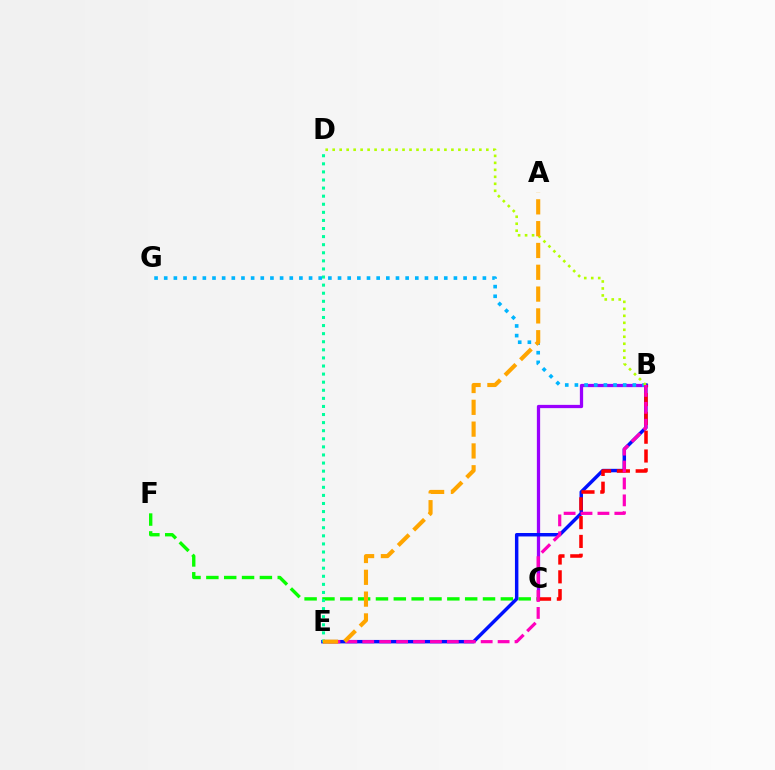{('C', 'F'): [{'color': '#08ff00', 'line_style': 'dashed', 'thickness': 2.42}], ('B', 'C'): [{'color': '#9b00ff', 'line_style': 'solid', 'thickness': 2.35}, {'color': '#ff0000', 'line_style': 'dashed', 'thickness': 2.55}], ('B', 'G'): [{'color': '#00b5ff', 'line_style': 'dotted', 'thickness': 2.62}], ('B', 'E'): [{'color': '#0010ff', 'line_style': 'solid', 'thickness': 2.49}, {'color': '#ff00bd', 'line_style': 'dashed', 'thickness': 2.3}], ('B', 'D'): [{'color': '#b3ff00', 'line_style': 'dotted', 'thickness': 1.9}], ('D', 'E'): [{'color': '#00ff9d', 'line_style': 'dotted', 'thickness': 2.2}], ('A', 'E'): [{'color': '#ffa500', 'line_style': 'dashed', 'thickness': 2.96}]}